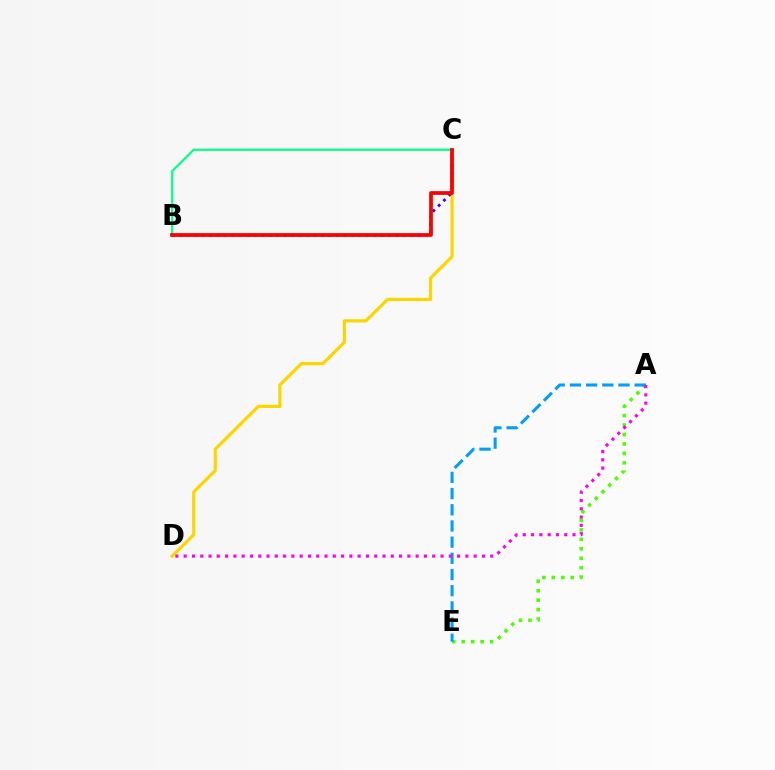{('C', 'D'): [{'color': '#ffd500', 'line_style': 'solid', 'thickness': 2.31}], ('A', 'E'): [{'color': '#4fff00', 'line_style': 'dotted', 'thickness': 2.57}, {'color': '#009eff', 'line_style': 'dashed', 'thickness': 2.2}], ('B', 'C'): [{'color': '#3700ff', 'line_style': 'dotted', 'thickness': 2.03}, {'color': '#00ff86', 'line_style': 'solid', 'thickness': 1.58}, {'color': '#ff0000', 'line_style': 'solid', 'thickness': 2.7}], ('A', 'D'): [{'color': '#ff00ed', 'line_style': 'dotted', 'thickness': 2.25}]}